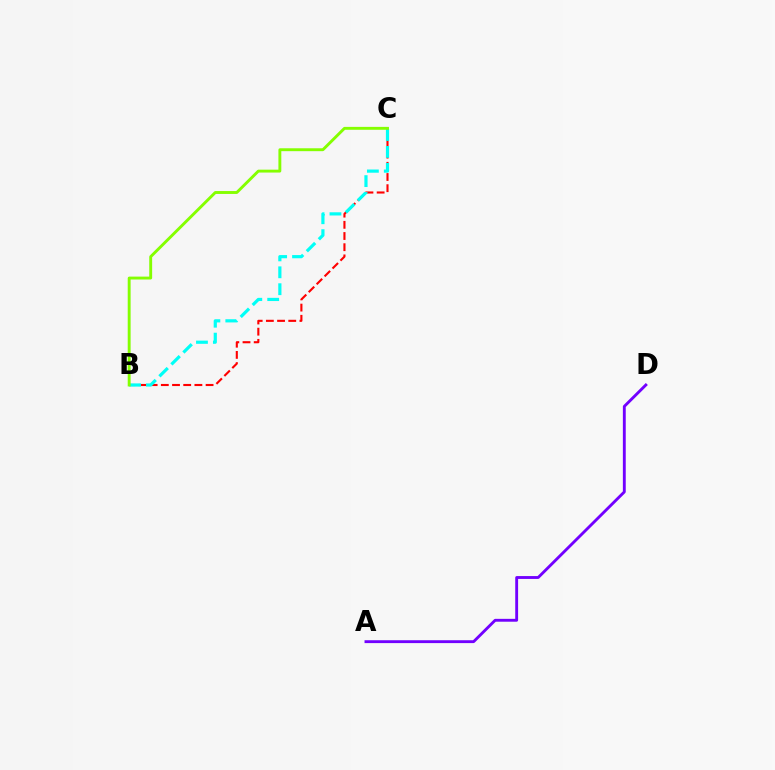{('B', 'C'): [{'color': '#ff0000', 'line_style': 'dashed', 'thickness': 1.52}, {'color': '#00fff6', 'line_style': 'dashed', 'thickness': 2.3}, {'color': '#84ff00', 'line_style': 'solid', 'thickness': 2.08}], ('A', 'D'): [{'color': '#7200ff', 'line_style': 'solid', 'thickness': 2.06}]}